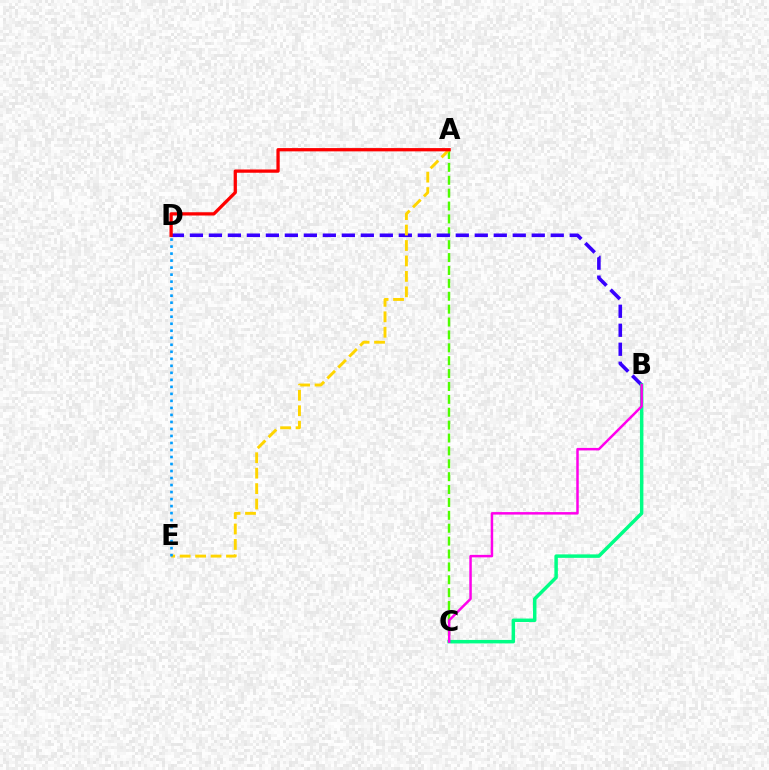{('A', 'C'): [{'color': '#4fff00', 'line_style': 'dashed', 'thickness': 1.75}], ('B', 'D'): [{'color': '#3700ff', 'line_style': 'dashed', 'thickness': 2.58}], ('B', 'C'): [{'color': '#00ff86', 'line_style': 'solid', 'thickness': 2.5}, {'color': '#ff00ed', 'line_style': 'solid', 'thickness': 1.79}], ('A', 'E'): [{'color': '#ffd500', 'line_style': 'dashed', 'thickness': 2.1}], ('D', 'E'): [{'color': '#009eff', 'line_style': 'dotted', 'thickness': 1.91}], ('A', 'D'): [{'color': '#ff0000', 'line_style': 'solid', 'thickness': 2.36}]}